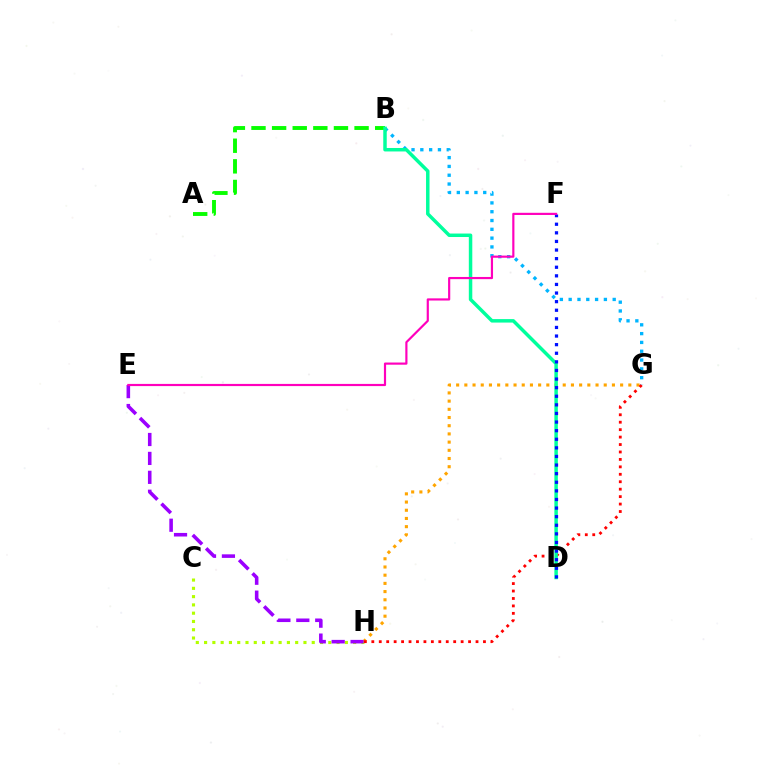{('C', 'H'): [{'color': '#b3ff00', 'line_style': 'dotted', 'thickness': 2.25}], ('G', 'H'): [{'color': '#ffa500', 'line_style': 'dotted', 'thickness': 2.23}, {'color': '#ff0000', 'line_style': 'dotted', 'thickness': 2.02}], ('A', 'B'): [{'color': '#08ff00', 'line_style': 'dashed', 'thickness': 2.8}], ('B', 'G'): [{'color': '#00b5ff', 'line_style': 'dotted', 'thickness': 2.39}], ('E', 'H'): [{'color': '#9b00ff', 'line_style': 'dashed', 'thickness': 2.57}], ('B', 'D'): [{'color': '#00ff9d', 'line_style': 'solid', 'thickness': 2.5}], ('D', 'F'): [{'color': '#0010ff', 'line_style': 'dotted', 'thickness': 2.34}], ('E', 'F'): [{'color': '#ff00bd', 'line_style': 'solid', 'thickness': 1.57}]}